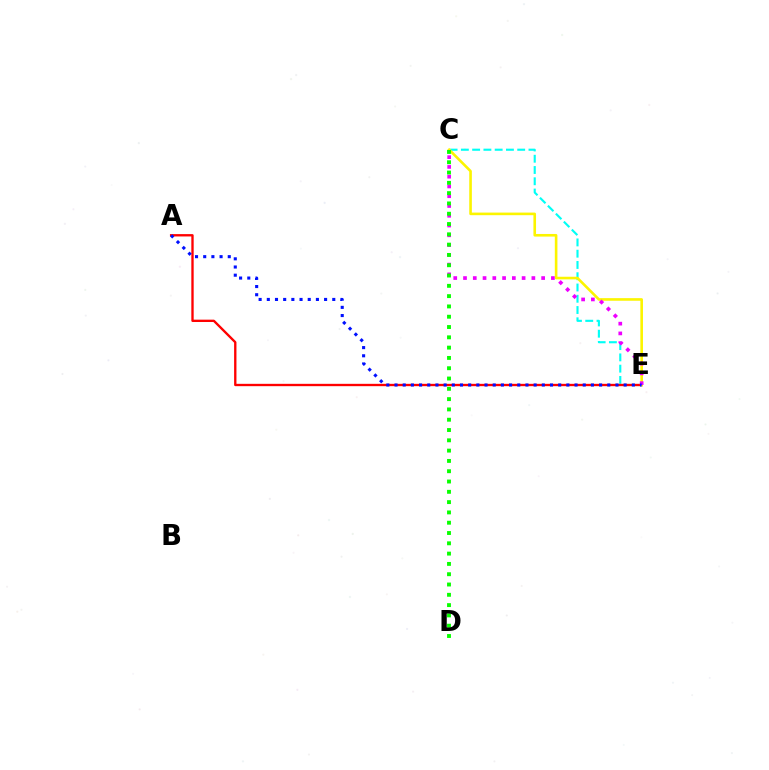{('C', 'E'): [{'color': '#00fff6', 'line_style': 'dashed', 'thickness': 1.53}, {'color': '#fcf500', 'line_style': 'solid', 'thickness': 1.88}, {'color': '#ee00ff', 'line_style': 'dotted', 'thickness': 2.65}], ('A', 'E'): [{'color': '#ff0000', 'line_style': 'solid', 'thickness': 1.69}, {'color': '#0010ff', 'line_style': 'dotted', 'thickness': 2.22}], ('C', 'D'): [{'color': '#08ff00', 'line_style': 'dotted', 'thickness': 2.8}]}